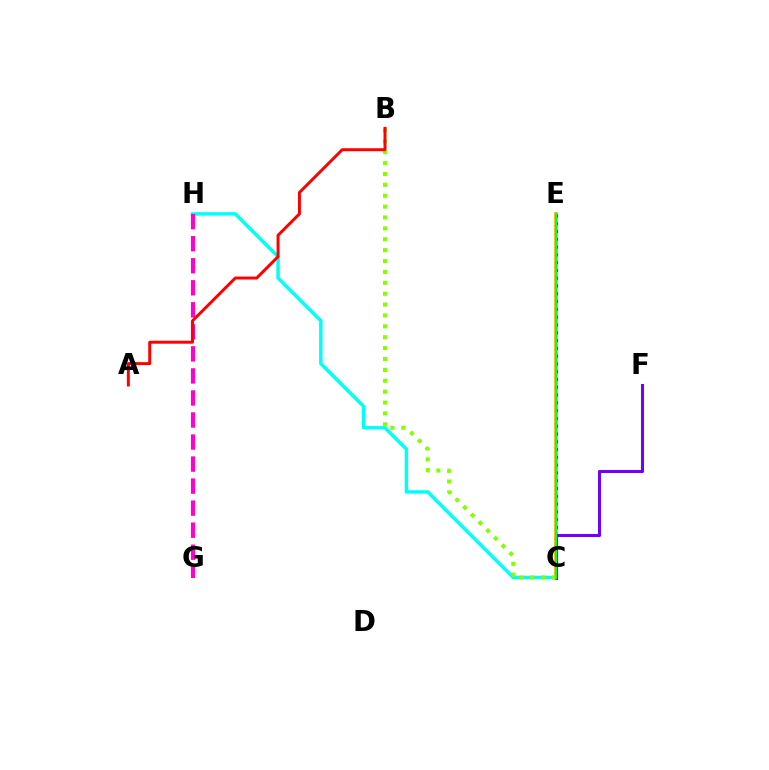{('C', 'H'): [{'color': '#00fff6', 'line_style': 'solid', 'thickness': 2.49}], ('C', 'E'): [{'color': '#ffbd00', 'line_style': 'solid', 'thickness': 2.84}, {'color': '#004bff', 'line_style': 'dotted', 'thickness': 2.12}, {'color': '#00ff39', 'line_style': 'solid', 'thickness': 1.54}], ('C', 'F'): [{'color': '#7200ff', 'line_style': 'solid', 'thickness': 2.2}], ('G', 'H'): [{'color': '#ff00cf', 'line_style': 'dashed', 'thickness': 2.99}], ('B', 'C'): [{'color': '#84ff00', 'line_style': 'dotted', 'thickness': 2.96}], ('A', 'B'): [{'color': '#ff0000', 'line_style': 'solid', 'thickness': 2.14}]}